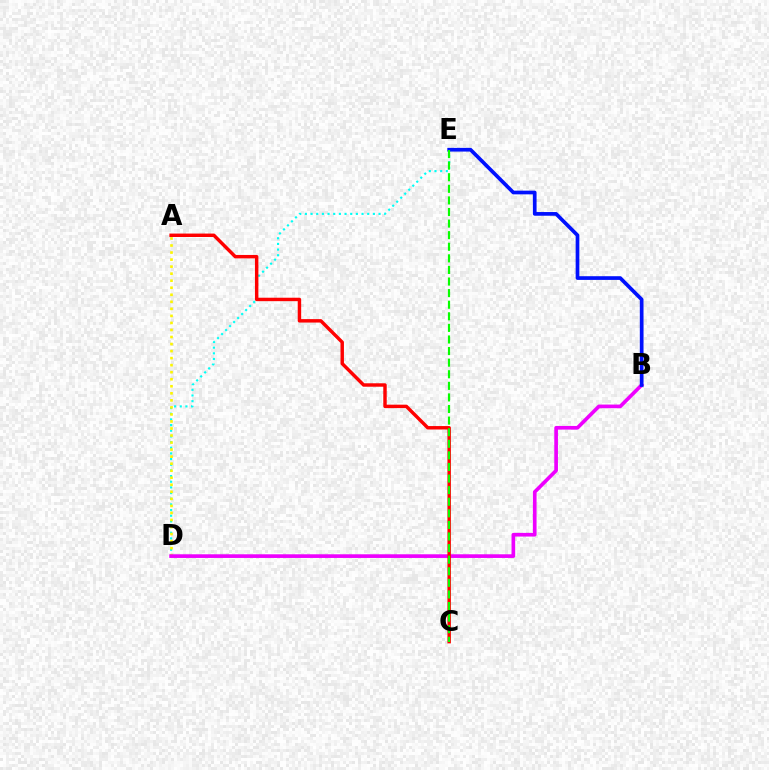{('D', 'E'): [{'color': '#00fff6', 'line_style': 'dotted', 'thickness': 1.54}], ('A', 'D'): [{'color': '#fcf500', 'line_style': 'dotted', 'thickness': 1.91}], ('B', 'D'): [{'color': '#ee00ff', 'line_style': 'solid', 'thickness': 2.64}], ('B', 'E'): [{'color': '#0010ff', 'line_style': 'solid', 'thickness': 2.66}], ('A', 'C'): [{'color': '#ff0000', 'line_style': 'solid', 'thickness': 2.48}], ('C', 'E'): [{'color': '#08ff00', 'line_style': 'dashed', 'thickness': 1.57}]}